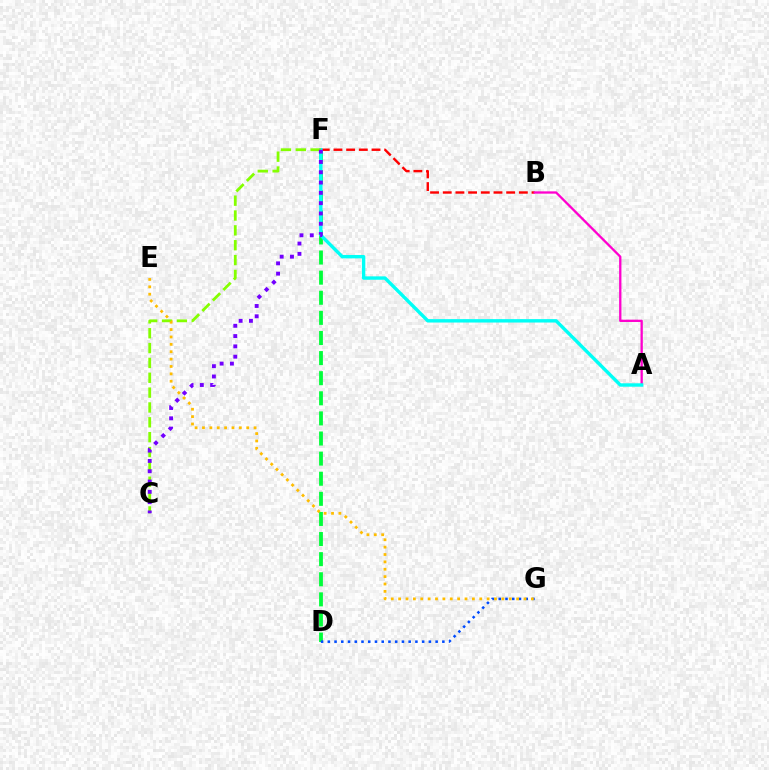{('D', 'F'): [{'color': '#00ff39', 'line_style': 'dashed', 'thickness': 2.73}], ('B', 'F'): [{'color': '#ff0000', 'line_style': 'dashed', 'thickness': 1.72}], ('A', 'B'): [{'color': '#ff00cf', 'line_style': 'solid', 'thickness': 1.66}], ('A', 'F'): [{'color': '#00fff6', 'line_style': 'solid', 'thickness': 2.45}], ('C', 'F'): [{'color': '#84ff00', 'line_style': 'dashed', 'thickness': 2.02}, {'color': '#7200ff', 'line_style': 'dotted', 'thickness': 2.8}], ('D', 'G'): [{'color': '#004bff', 'line_style': 'dotted', 'thickness': 1.83}], ('E', 'G'): [{'color': '#ffbd00', 'line_style': 'dotted', 'thickness': 2.0}]}